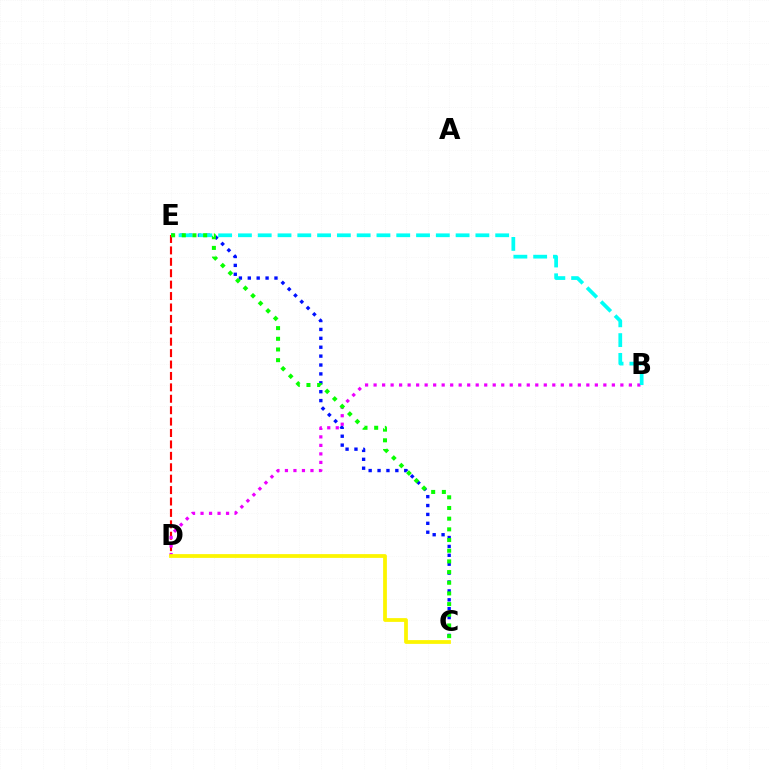{('D', 'E'): [{'color': '#ff0000', 'line_style': 'dashed', 'thickness': 1.55}], ('C', 'E'): [{'color': '#0010ff', 'line_style': 'dotted', 'thickness': 2.42}, {'color': '#08ff00', 'line_style': 'dotted', 'thickness': 2.9}], ('B', 'D'): [{'color': '#ee00ff', 'line_style': 'dotted', 'thickness': 2.31}], ('B', 'E'): [{'color': '#00fff6', 'line_style': 'dashed', 'thickness': 2.69}], ('C', 'D'): [{'color': '#fcf500', 'line_style': 'solid', 'thickness': 2.71}]}